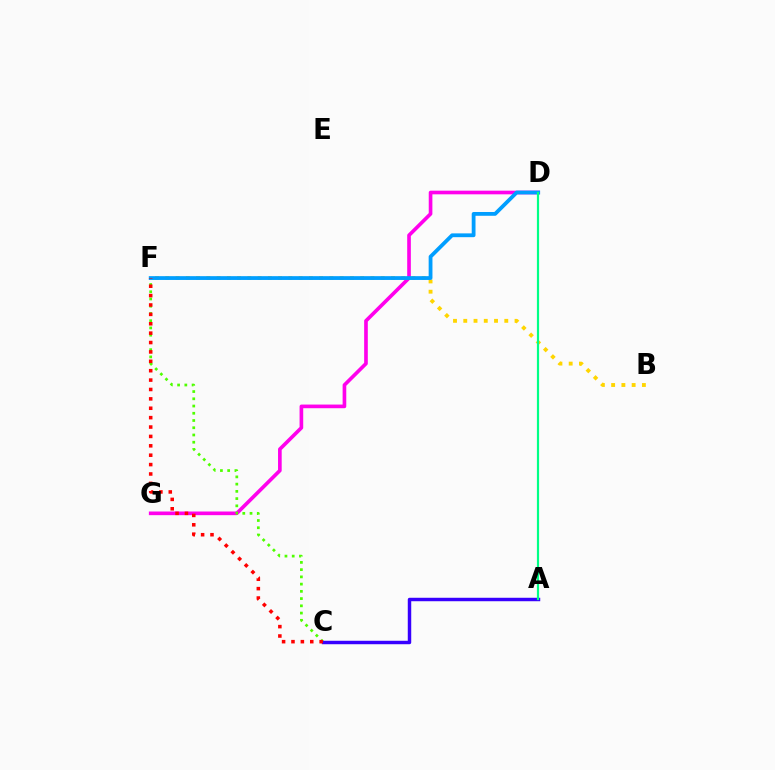{('D', 'G'): [{'color': '#ff00ed', 'line_style': 'solid', 'thickness': 2.63}], ('C', 'F'): [{'color': '#4fff00', 'line_style': 'dotted', 'thickness': 1.97}, {'color': '#ff0000', 'line_style': 'dotted', 'thickness': 2.55}], ('A', 'C'): [{'color': '#3700ff', 'line_style': 'solid', 'thickness': 2.49}], ('B', 'F'): [{'color': '#ffd500', 'line_style': 'dotted', 'thickness': 2.79}], ('D', 'F'): [{'color': '#009eff', 'line_style': 'solid', 'thickness': 2.73}], ('A', 'D'): [{'color': '#00ff86', 'line_style': 'solid', 'thickness': 1.58}]}